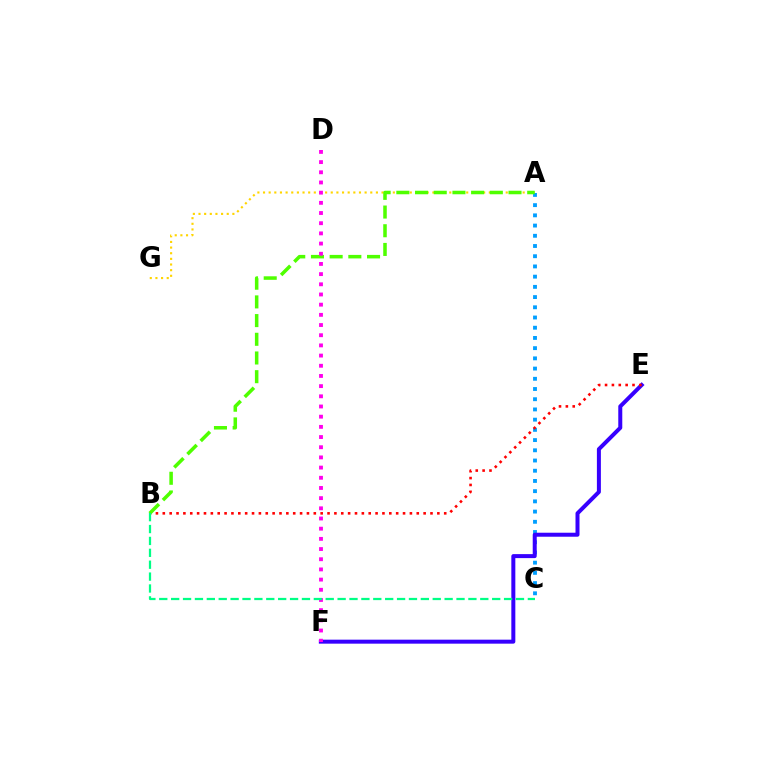{('A', 'G'): [{'color': '#ffd500', 'line_style': 'dotted', 'thickness': 1.53}], ('A', 'C'): [{'color': '#009eff', 'line_style': 'dotted', 'thickness': 2.78}], ('E', 'F'): [{'color': '#3700ff', 'line_style': 'solid', 'thickness': 2.88}], ('B', 'E'): [{'color': '#ff0000', 'line_style': 'dotted', 'thickness': 1.86}], ('A', 'B'): [{'color': '#4fff00', 'line_style': 'dashed', 'thickness': 2.54}], ('D', 'F'): [{'color': '#ff00ed', 'line_style': 'dotted', 'thickness': 2.77}], ('B', 'C'): [{'color': '#00ff86', 'line_style': 'dashed', 'thickness': 1.62}]}